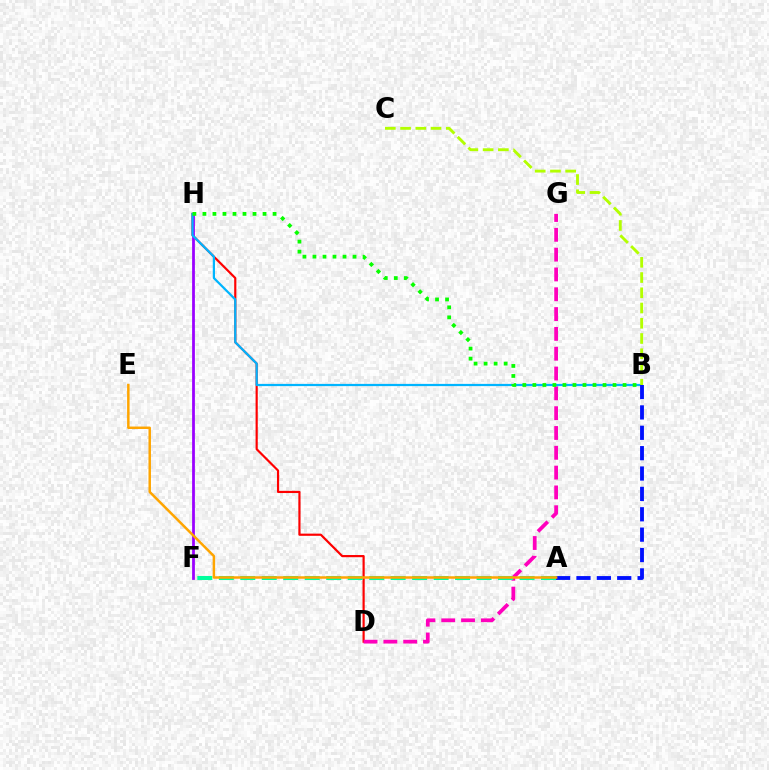{('D', 'H'): [{'color': '#ff0000', 'line_style': 'solid', 'thickness': 1.57}], ('D', 'G'): [{'color': '#ff00bd', 'line_style': 'dashed', 'thickness': 2.69}], ('F', 'H'): [{'color': '#9b00ff', 'line_style': 'solid', 'thickness': 2.0}], ('A', 'F'): [{'color': '#00ff9d', 'line_style': 'dashed', 'thickness': 2.92}], ('B', 'H'): [{'color': '#00b5ff', 'line_style': 'solid', 'thickness': 1.6}, {'color': '#08ff00', 'line_style': 'dotted', 'thickness': 2.72}], ('A', 'B'): [{'color': '#0010ff', 'line_style': 'dashed', 'thickness': 2.77}], ('B', 'C'): [{'color': '#b3ff00', 'line_style': 'dashed', 'thickness': 2.07}], ('A', 'E'): [{'color': '#ffa500', 'line_style': 'solid', 'thickness': 1.78}]}